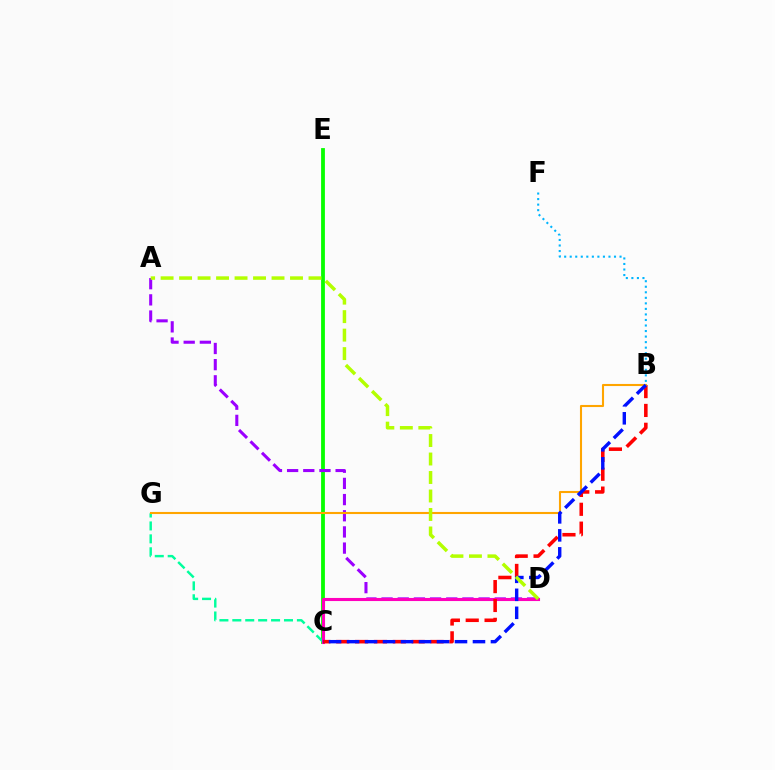{('C', 'E'): [{'color': '#08ff00', 'line_style': 'solid', 'thickness': 2.74}], ('B', 'F'): [{'color': '#00b5ff', 'line_style': 'dotted', 'thickness': 1.5}], ('A', 'D'): [{'color': '#9b00ff', 'line_style': 'dashed', 'thickness': 2.2}, {'color': '#b3ff00', 'line_style': 'dashed', 'thickness': 2.51}], ('C', 'G'): [{'color': '#00ff9d', 'line_style': 'dashed', 'thickness': 1.75}], ('C', 'D'): [{'color': '#ff00bd', 'line_style': 'solid', 'thickness': 2.23}], ('B', 'C'): [{'color': '#ff0000', 'line_style': 'dashed', 'thickness': 2.56}, {'color': '#0010ff', 'line_style': 'dashed', 'thickness': 2.44}], ('B', 'G'): [{'color': '#ffa500', 'line_style': 'solid', 'thickness': 1.51}]}